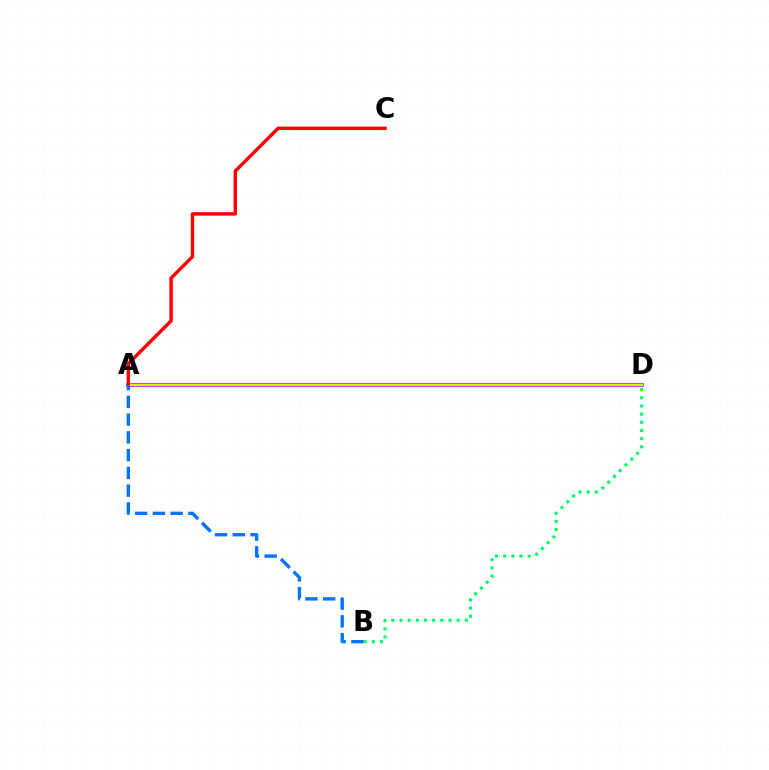{('B', 'D'): [{'color': '#00ff5c', 'line_style': 'dotted', 'thickness': 2.22}], ('A', 'D'): [{'color': '#b900ff', 'line_style': 'solid', 'thickness': 2.57}, {'color': '#d1ff00', 'line_style': 'solid', 'thickness': 1.55}], ('A', 'C'): [{'color': '#ff0000', 'line_style': 'solid', 'thickness': 2.48}], ('A', 'B'): [{'color': '#0074ff', 'line_style': 'dashed', 'thickness': 2.41}]}